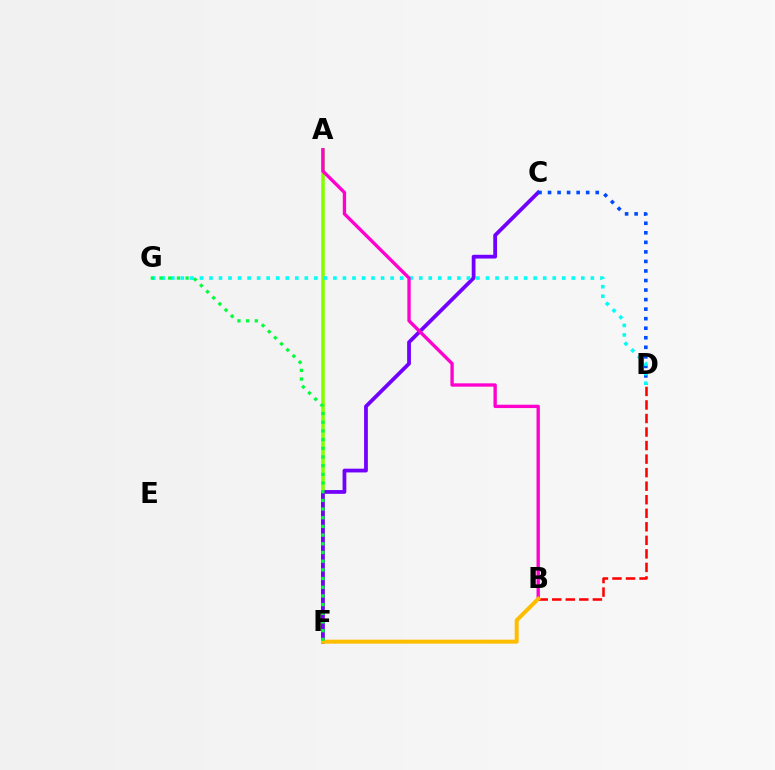{('A', 'F'): [{'color': '#84ff00', 'line_style': 'solid', 'thickness': 2.56}], ('C', 'F'): [{'color': '#7200ff', 'line_style': 'solid', 'thickness': 2.72}], ('C', 'D'): [{'color': '#004bff', 'line_style': 'dotted', 'thickness': 2.59}], ('D', 'G'): [{'color': '#00fff6', 'line_style': 'dotted', 'thickness': 2.59}], ('A', 'B'): [{'color': '#ff00cf', 'line_style': 'solid', 'thickness': 2.4}], ('B', 'D'): [{'color': '#ff0000', 'line_style': 'dashed', 'thickness': 1.84}], ('B', 'F'): [{'color': '#ffbd00', 'line_style': 'solid', 'thickness': 2.87}], ('F', 'G'): [{'color': '#00ff39', 'line_style': 'dotted', 'thickness': 2.36}]}